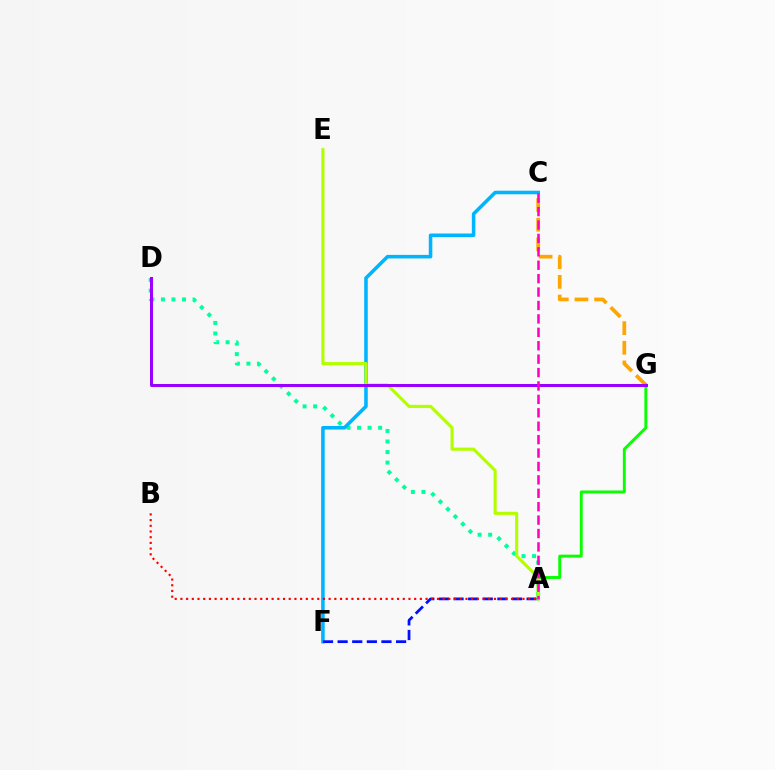{('A', 'D'): [{'color': '#00ff9d', 'line_style': 'dotted', 'thickness': 2.86}], ('C', 'F'): [{'color': '#00b5ff', 'line_style': 'solid', 'thickness': 2.56}], ('C', 'G'): [{'color': '#ffa500', 'line_style': 'dashed', 'thickness': 2.67}], ('A', 'G'): [{'color': '#08ff00', 'line_style': 'solid', 'thickness': 2.1}], ('A', 'F'): [{'color': '#0010ff', 'line_style': 'dashed', 'thickness': 1.99}], ('A', 'E'): [{'color': '#b3ff00', 'line_style': 'solid', 'thickness': 2.26}], ('A', 'B'): [{'color': '#ff0000', 'line_style': 'dotted', 'thickness': 1.55}], ('D', 'G'): [{'color': '#9b00ff', 'line_style': 'solid', 'thickness': 2.16}], ('A', 'C'): [{'color': '#ff00bd', 'line_style': 'dashed', 'thickness': 1.82}]}